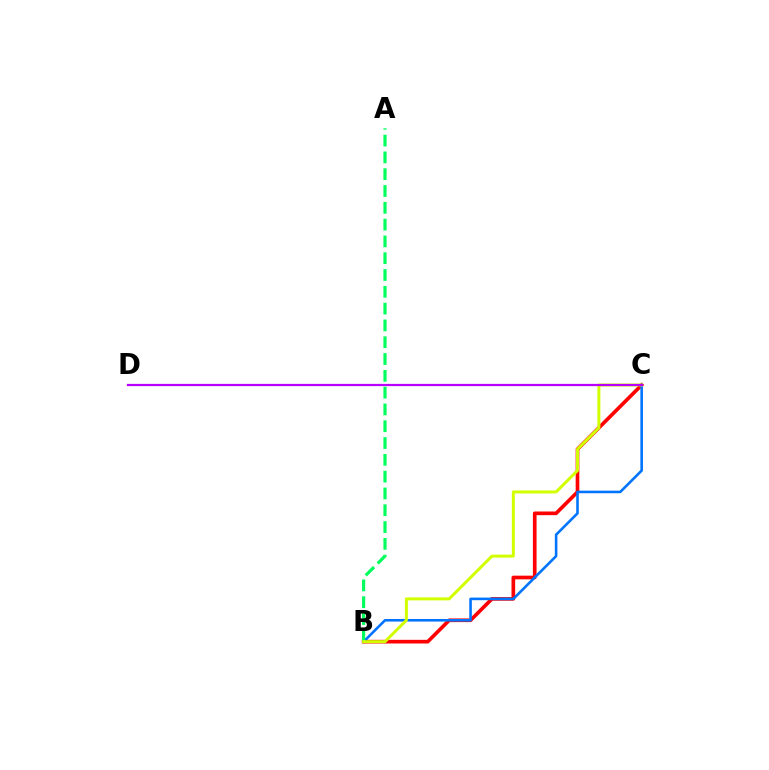{('B', 'C'): [{'color': '#ff0000', 'line_style': 'solid', 'thickness': 2.64}, {'color': '#0074ff', 'line_style': 'solid', 'thickness': 1.87}, {'color': '#d1ff00', 'line_style': 'solid', 'thickness': 2.15}], ('A', 'B'): [{'color': '#00ff5c', 'line_style': 'dashed', 'thickness': 2.28}], ('C', 'D'): [{'color': '#b900ff', 'line_style': 'solid', 'thickness': 1.61}]}